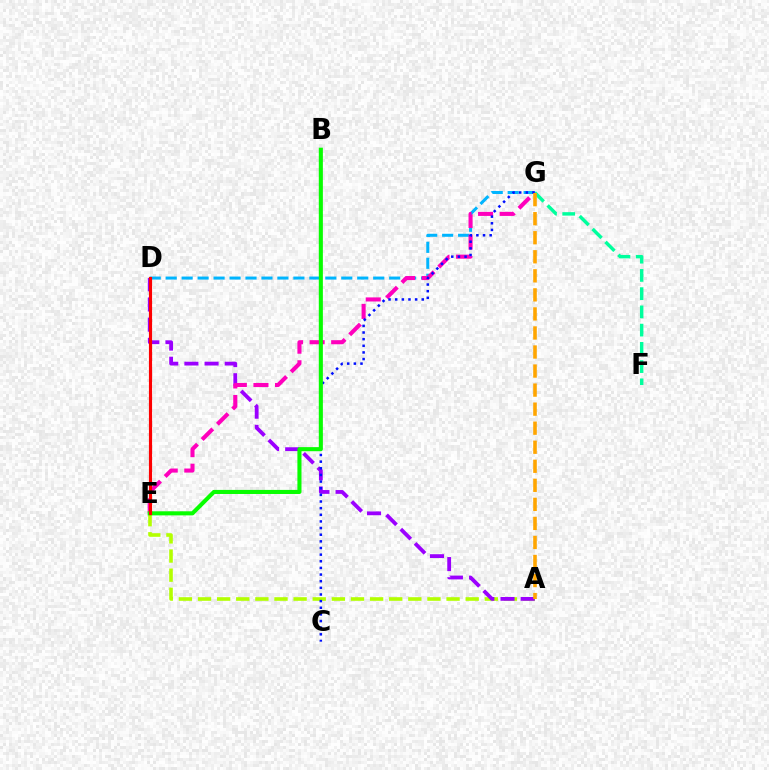{('A', 'E'): [{'color': '#b3ff00', 'line_style': 'dashed', 'thickness': 2.6}], ('A', 'D'): [{'color': '#9b00ff', 'line_style': 'dashed', 'thickness': 2.74}], ('D', 'G'): [{'color': '#00b5ff', 'line_style': 'dashed', 'thickness': 2.17}], ('F', 'G'): [{'color': '#00ff9d', 'line_style': 'dashed', 'thickness': 2.48}], ('E', 'G'): [{'color': '#ff00bd', 'line_style': 'dashed', 'thickness': 2.93}], ('C', 'G'): [{'color': '#0010ff', 'line_style': 'dotted', 'thickness': 1.8}], ('B', 'E'): [{'color': '#08ff00', 'line_style': 'solid', 'thickness': 2.94}], ('A', 'G'): [{'color': '#ffa500', 'line_style': 'dashed', 'thickness': 2.59}], ('D', 'E'): [{'color': '#ff0000', 'line_style': 'solid', 'thickness': 2.26}]}